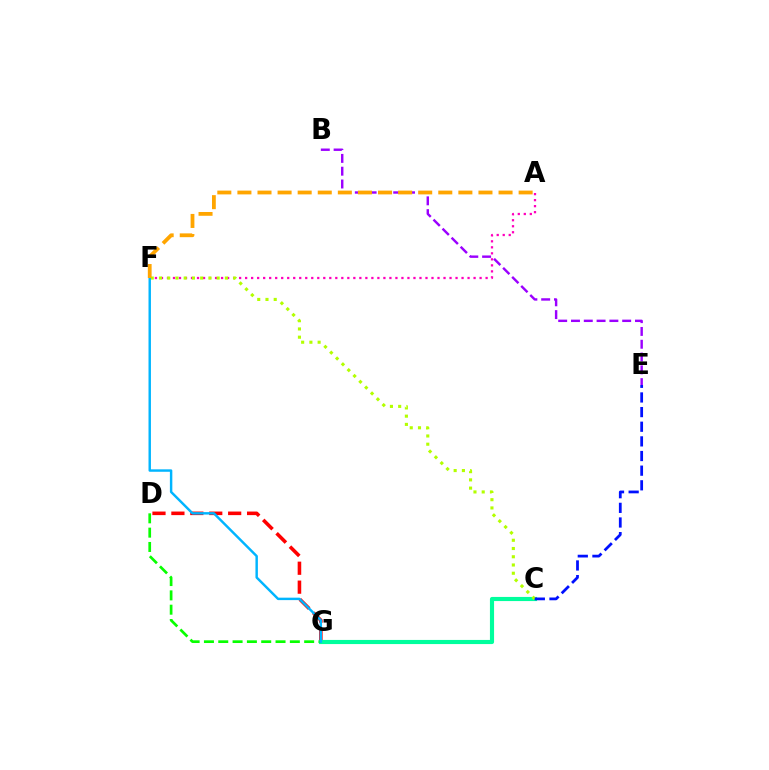{('D', 'G'): [{'color': '#ff0000', 'line_style': 'dashed', 'thickness': 2.57}, {'color': '#08ff00', 'line_style': 'dashed', 'thickness': 1.95}], ('A', 'F'): [{'color': '#ff00bd', 'line_style': 'dotted', 'thickness': 1.63}, {'color': '#ffa500', 'line_style': 'dashed', 'thickness': 2.73}], ('C', 'G'): [{'color': '#00ff9d', 'line_style': 'solid', 'thickness': 2.98}], ('C', 'F'): [{'color': '#b3ff00', 'line_style': 'dotted', 'thickness': 2.24}], ('C', 'E'): [{'color': '#0010ff', 'line_style': 'dashed', 'thickness': 1.99}], ('B', 'E'): [{'color': '#9b00ff', 'line_style': 'dashed', 'thickness': 1.74}], ('F', 'G'): [{'color': '#00b5ff', 'line_style': 'solid', 'thickness': 1.76}]}